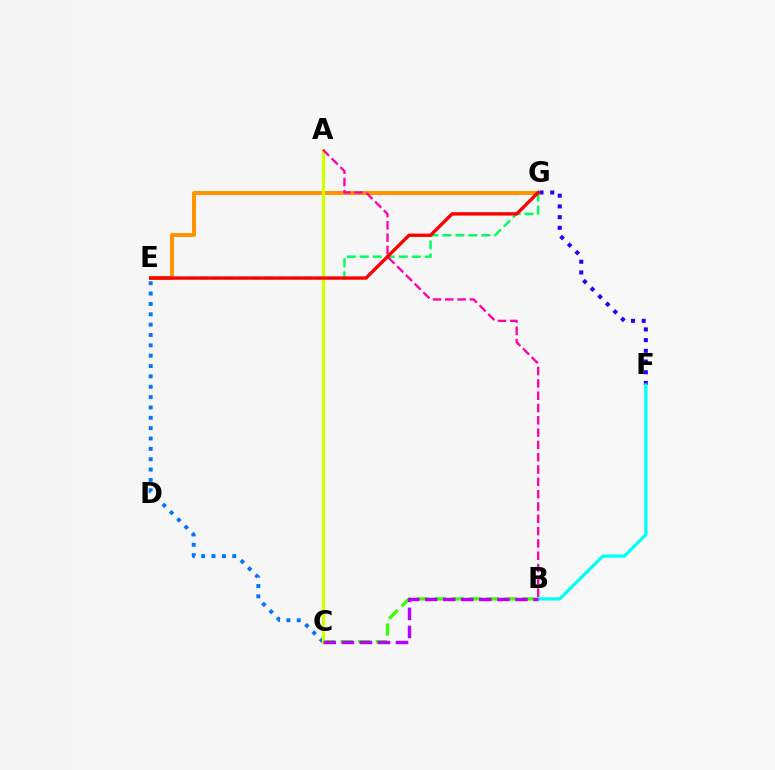{('F', 'G'): [{'color': '#2500ff', 'line_style': 'dotted', 'thickness': 2.91}], ('B', 'C'): [{'color': '#3dff00', 'line_style': 'dashed', 'thickness': 2.4}, {'color': '#b900ff', 'line_style': 'dashed', 'thickness': 2.45}], ('B', 'F'): [{'color': '#00fff6', 'line_style': 'solid', 'thickness': 2.32}], ('C', 'E'): [{'color': '#0074ff', 'line_style': 'dotted', 'thickness': 2.81}], ('E', 'G'): [{'color': '#ff9400', 'line_style': 'solid', 'thickness': 2.89}, {'color': '#00ff5c', 'line_style': 'dashed', 'thickness': 1.77}, {'color': '#ff0000', 'line_style': 'solid', 'thickness': 2.41}], ('A', 'C'): [{'color': '#d1ff00', 'line_style': 'solid', 'thickness': 2.41}], ('A', 'B'): [{'color': '#ff00ac', 'line_style': 'dashed', 'thickness': 1.67}]}